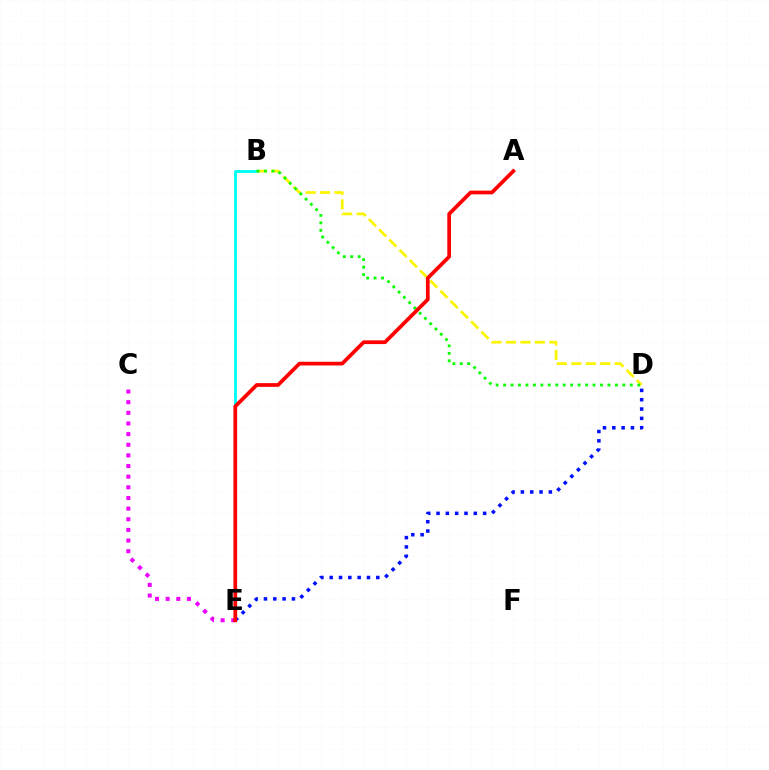{('B', 'E'): [{'color': '#00fff6', 'line_style': 'solid', 'thickness': 2.09}], ('B', 'D'): [{'color': '#fcf500', 'line_style': 'dashed', 'thickness': 1.96}, {'color': '#08ff00', 'line_style': 'dotted', 'thickness': 2.03}], ('C', 'E'): [{'color': '#ee00ff', 'line_style': 'dotted', 'thickness': 2.89}], ('D', 'E'): [{'color': '#0010ff', 'line_style': 'dotted', 'thickness': 2.53}], ('A', 'E'): [{'color': '#ff0000', 'line_style': 'solid', 'thickness': 2.68}]}